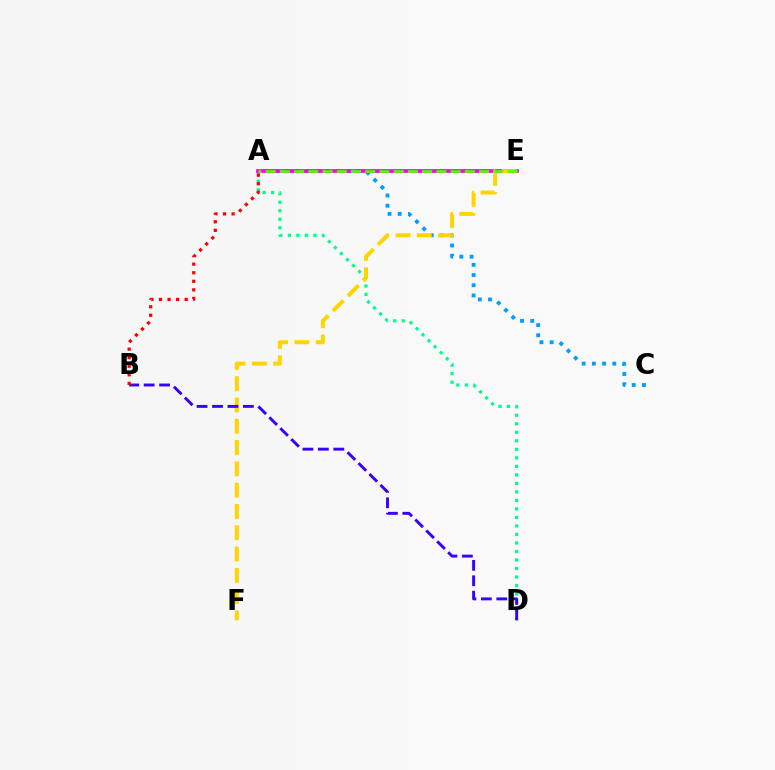{('A', 'D'): [{'color': '#00ff86', 'line_style': 'dotted', 'thickness': 2.31}], ('A', 'C'): [{'color': '#009eff', 'line_style': 'dotted', 'thickness': 2.77}], ('A', 'E'): [{'color': '#ff00ed', 'line_style': 'solid', 'thickness': 2.69}, {'color': '#4fff00', 'line_style': 'dashed', 'thickness': 1.93}], ('E', 'F'): [{'color': '#ffd500', 'line_style': 'dashed', 'thickness': 2.89}], ('B', 'D'): [{'color': '#3700ff', 'line_style': 'dashed', 'thickness': 2.1}], ('A', 'B'): [{'color': '#ff0000', 'line_style': 'dotted', 'thickness': 2.33}]}